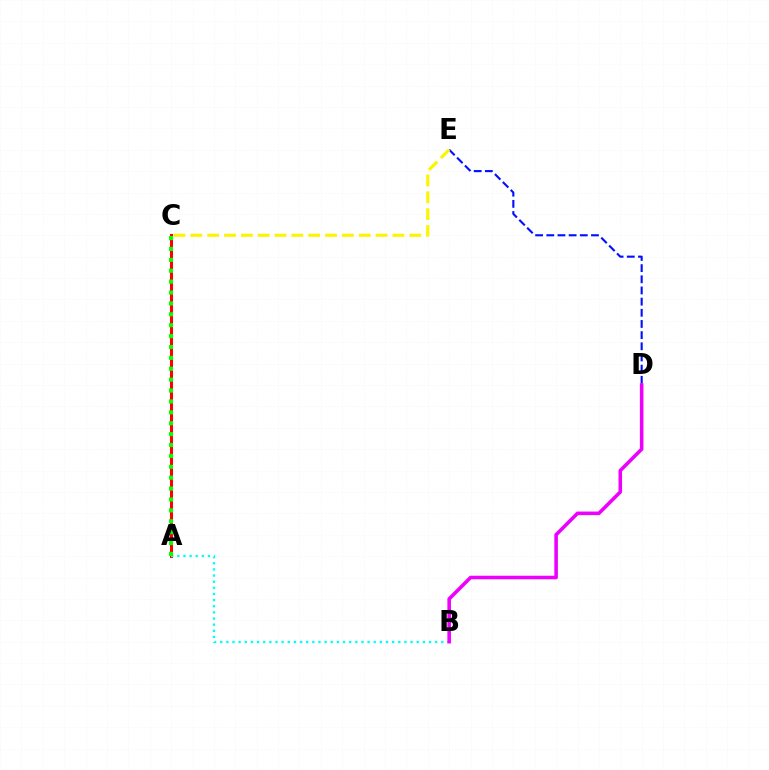{('D', 'E'): [{'color': '#0010ff', 'line_style': 'dashed', 'thickness': 1.52}], ('A', 'C'): [{'color': '#ff0000', 'line_style': 'solid', 'thickness': 2.2}, {'color': '#08ff00', 'line_style': 'dotted', 'thickness': 2.96}], ('C', 'E'): [{'color': '#fcf500', 'line_style': 'dashed', 'thickness': 2.29}], ('A', 'B'): [{'color': '#00fff6', 'line_style': 'dotted', 'thickness': 1.67}], ('B', 'D'): [{'color': '#ee00ff', 'line_style': 'solid', 'thickness': 2.57}]}